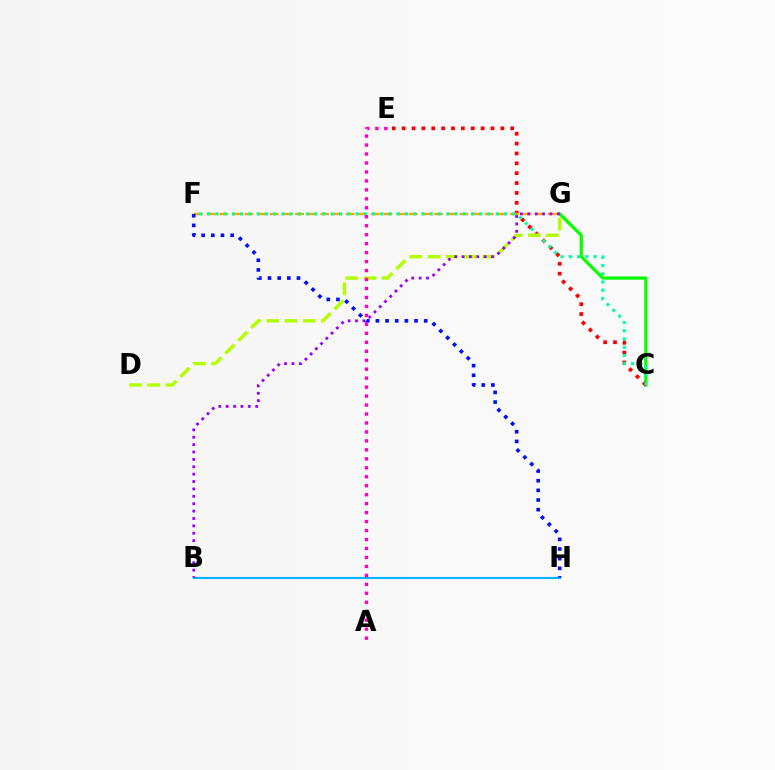{('C', 'G'): [{'color': '#08ff00', 'line_style': 'solid', 'thickness': 2.32}], ('C', 'E'): [{'color': '#ff0000', 'line_style': 'dotted', 'thickness': 2.68}], ('F', 'G'): [{'color': '#ffa500', 'line_style': 'dashed', 'thickness': 1.72}], ('C', 'F'): [{'color': '#00ff9d', 'line_style': 'dotted', 'thickness': 2.24}], ('D', 'G'): [{'color': '#b3ff00', 'line_style': 'dashed', 'thickness': 2.47}], ('B', 'H'): [{'color': '#00b5ff', 'line_style': 'solid', 'thickness': 1.54}], ('F', 'H'): [{'color': '#0010ff', 'line_style': 'dotted', 'thickness': 2.62}], ('B', 'G'): [{'color': '#9b00ff', 'line_style': 'dotted', 'thickness': 2.01}], ('A', 'E'): [{'color': '#ff00bd', 'line_style': 'dotted', 'thickness': 2.44}]}